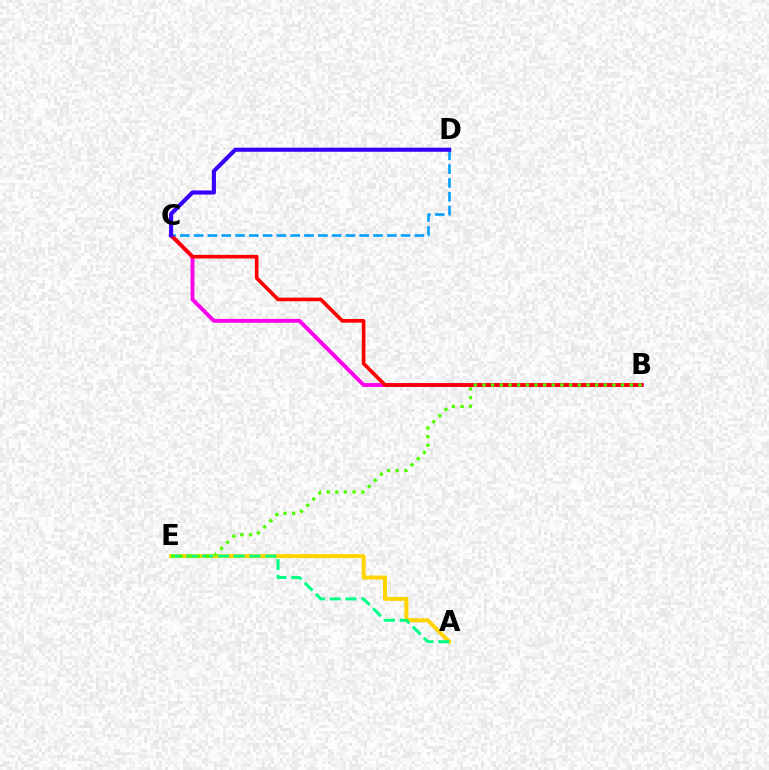{('B', 'C'): [{'color': '#ff00ed', 'line_style': 'solid', 'thickness': 2.8}, {'color': '#ff0000', 'line_style': 'solid', 'thickness': 2.62}], ('A', 'E'): [{'color': '#ffd500', 'line_style': 'solid', 'thickness': 2.84}, {'color': '#00ff86', 'line_style': 'dashed', 'thickness': 2.14}], ('C', 'D'): [{'color': '#009eff', 'line_style': 'dashed', 'thickness': 1.87}, {'color': '#3700ff', 'line_style': 'solid', 'thickness': 2.95}], ('B', 'E'): [{'color': '#4fff00', 'line_style': 'dotted', 'thickness': 2.35}]}